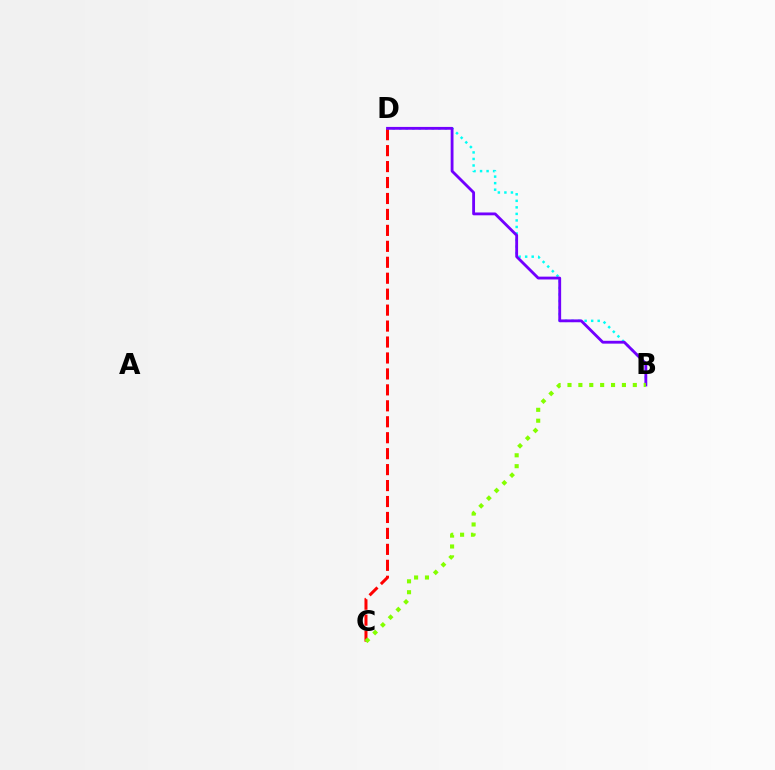{('C', 'D'): [{'color': '#ff0000', 'line_style': 'dashed', 'thickness': 2.17}], ('B', 'D'): [{'color': '#00fff6', 'line_style': 'dotted', 'thickness': 1.78}, {'color': '#7200ff', 'line_style': 'solid', 'thickness': 2.04}], ('B', 'C'): [{'color': '#84ff00', 'line_style': 'dotted', 'thickness': 2.96}]}